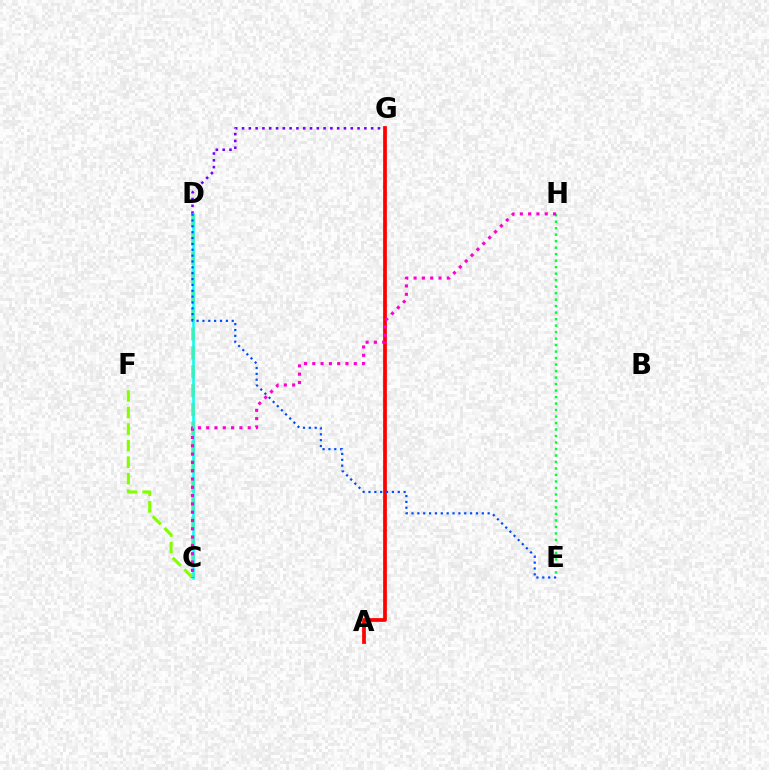{('D', 'G'): [{'color': '#7200ff', 'line_style': 'dotted', 'thickness': 1.85}], ('C', 'F'): [{'color': '#84ff00', 'line_style': 'dashed', 'thickness': 2.24}], ('C', 'D'): [{'color': '#ffbd00', 'line_style': 'dashed', 'thickness': 2.57}, {'color': '#00fff6', 'line_style': 'solid', 'thickness': 1.81}], ('A', 'G'): [{'color': '#ff0000', 'line_style': 'solid', 'thickness': 2.69}], ('E', 'H'): [{'color': '#00ff39', 'line_style': 'dotted', 'thickness': 1.76}], ('D', 'E'): [{'color': '#004bff', 'line_style': 'dotted', 'thickness': 1.59}], ('C', 'H'): [{'color': '#ff00cf', 'line_style': 'dotted', 'thickness': 2.26}]}